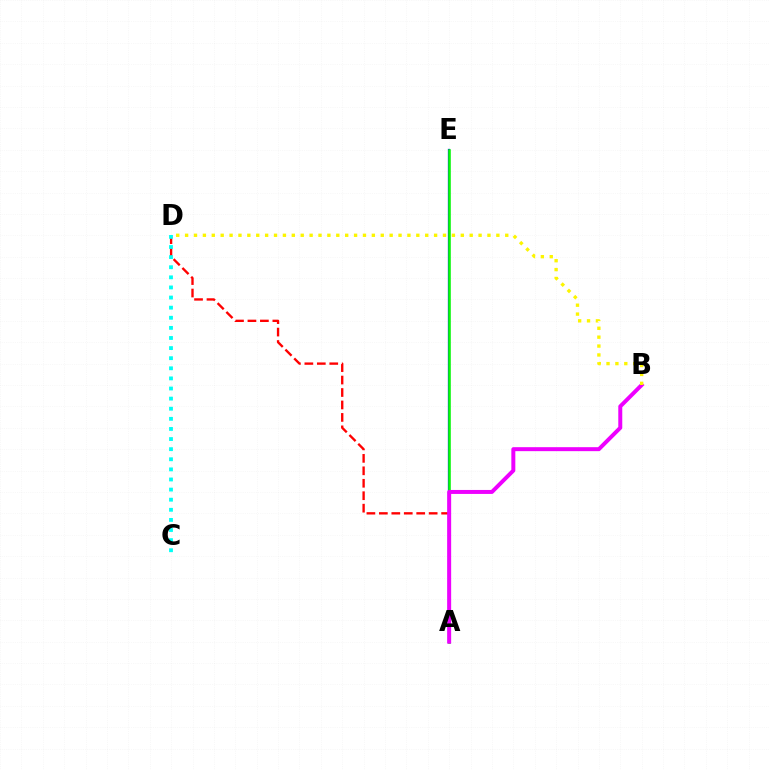{('A', 'D'): [{'color': '#ff0000', 'line_style': 'dashed', 'thickness': 1.69}], ('A', 'E'): [{'color': '#0010ff', 'line_style': 'solid', 'thickness': 1.63}, {'color': '#08ff00', 'line_style': 'solid', 'thickness': 1.81}], ('C', 'D'): [{'color': '#00fff6', 'line_style': 'dotted', 'thickness': 2.75}], ('A', 'B'): [{'color': '#ee00ff', 'line_style': 'solid', 'thickness': 2.86}], ('B', 'D'): [{'color': '#fcf500', 'line_style': 'dotted', 'thickness': 2.42}]}